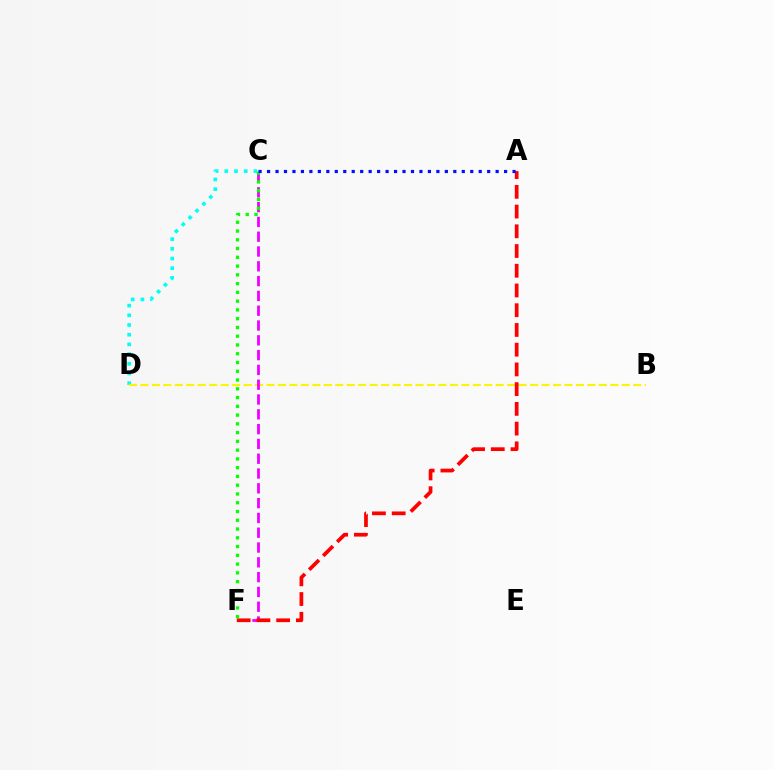{('C', 'D'): [{'color': '#00fff6', 'line_style': 'dotted', 'thickness': 2.63}], ('B', 'D'): [{'color': '#fcf500', 'line_style': 'dashed', 'thickness': 1.56}], ('C', 'F'): [{'color': '#ee00ff', 'line_style': 'dashed', 'thickness': 2.01}, {'color': '#08ff00', 'line_style': 'dotted', 'thickness': 2.38}], ('A', 'F'): [{'color': '#ff0000', 'line_style': 'dashed', 'thickness': 2.68}], ('A', 'C'): [{'color': '#0010ff', 'line_style': 'dotted', 'thickness': 2.3}]}